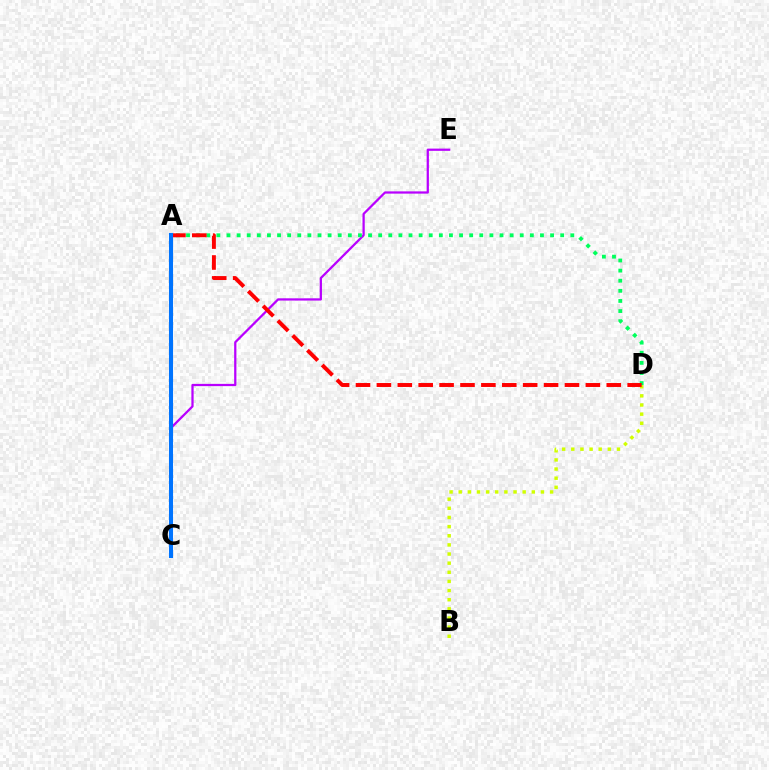{('B', 'D'): [{'color': '#d1ff00', 'line_style': 'dotted', 'thickness': 2.48}], ('C', 'E'): [{'color': '#b900ff', 'line_style': 'solid', 'thickness': 1.62}], ('A', 'D'): [{'color': '#00ff5c', 'line_style': 'dotted', 'thickness': 2.75}, {'color': '#ff0000', 'line_style': 'dashed', 'thickness': 2.84}], ('A', 'C'): [{'color': '#0074ff', 'line_style': 'solid', 'thickness': 2.93}]}